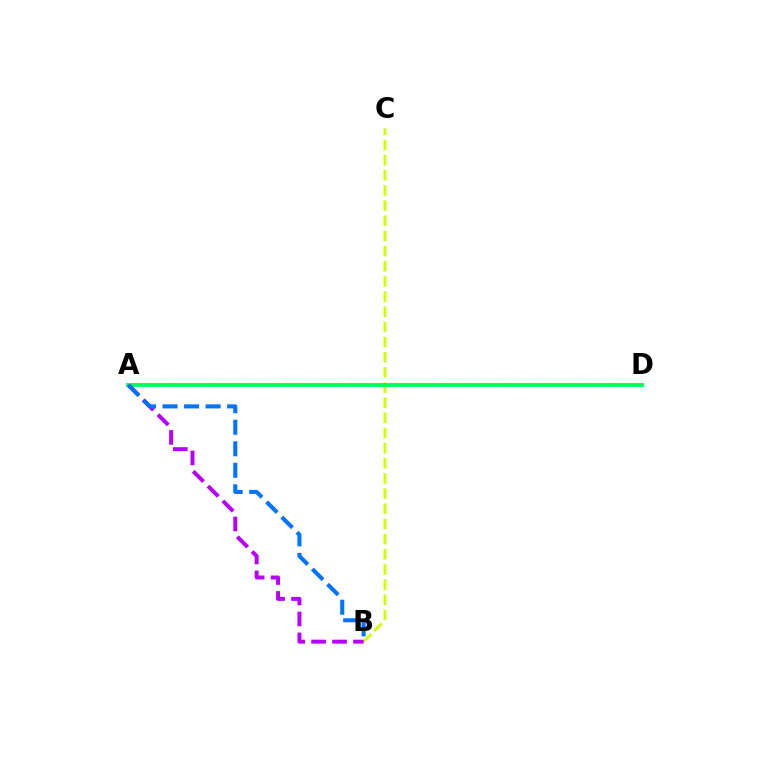{('B', 'C'): [{'color': '#d1ff00', 'line_style': 'dashed', 'thickness': 2.06}], ('A', 'D'): [{'color': '#ff0000', 'line_style': 'dashed', 'thickness': 1.75}, {'color': '#00ff5c', 'line_style': 'solid', 'thickness': 2.75}], ('A', 'B'): [{'color': '#b900ff', 'line_style': 'dashed', 'thickness': 2.85}, {'color': '#0074ff', 'line_style': 'dashed', 'thickness': 2.92}]}